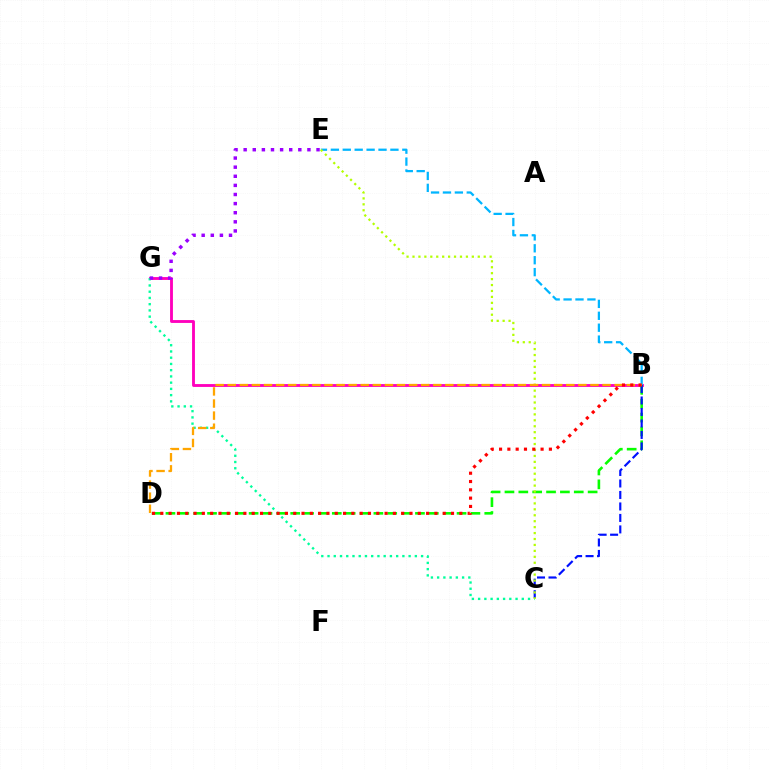{('B', 'G'): [{'color': '#ff00bd', 'line_style': 'solid', 'thickness': 2.05}], ('B', 'E'): [{'color': '#00b5ff', 'line_style': 'dashed', 'thickness': 1.62}], ('C', 'G'): [{'color': '#00ff9d', 'line_style': 'dotted', 'thickness': 1.69}], ('B', 'D'): [{'color': '#08ff00', 'line_style': 'dashed', 'thickness': 1.88}, {'color': '#ffa500', 'line_style': 'dashed', 'thickness': 1.64}, {'color': '#ff0000', 'line_style': 'dotted', 'thickness': 2.26}], ('B', 'C'): [{'color': '#0010ff', 'line_style': 'dashed', 'thickness': 1.56}], ('E', 'G'): [{'color': '#9b00ff', 'line_style': 'dotted', 'thickness': 2.48}], ('C', 'E'): [{'color': '#b3ff00', 'line_style': 'dotted', 'thickness': 1.61}]}